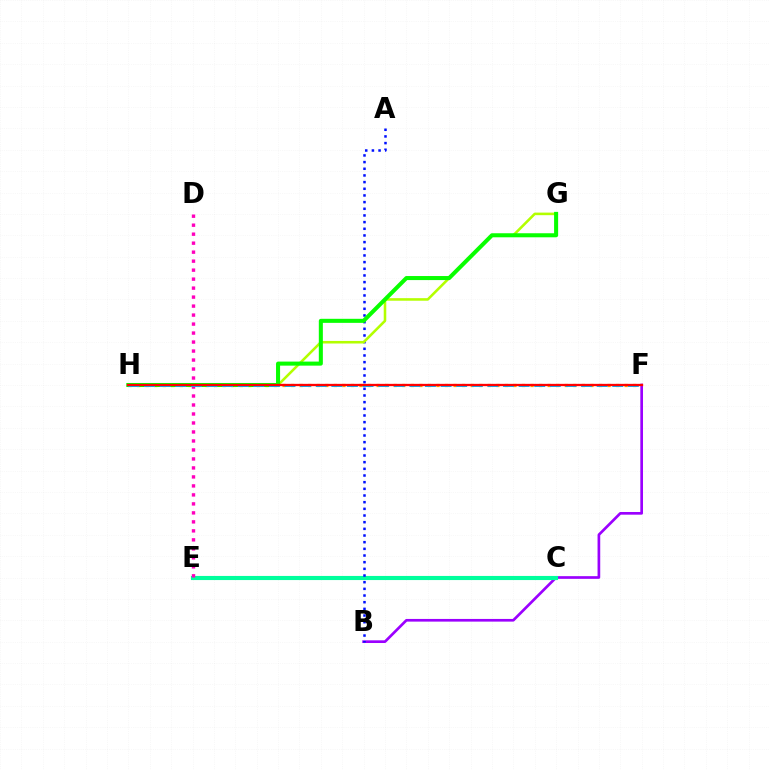{('F', 'H'): [{'color': '#ffa500', 'line_style': 'dotted', 'thickness': 2.32}, {'color': '#00b5ff', 'line_style': 'dashed', 'thickness': 2.12}, {'color': '#ff0000', 'line_style': 'solid', 'thickness': 1.66}], ('B', 'F'): [{'color': '#9b00ff', 'line_style': 'solid', 'thickness': 1.93}], ('C', 'E'): [{'color': '#00ff9d', 'line_style': 'solid', 'thickness': 2.97}], ('A', 'B'): [{'color': '#0010ff', 'line_style': 'dotted', 'thickness': 1.81}], ('G', 'H'): [{'color': '#b3ff00', 'line_style': 'solid', 'thickness': 1.85}, {'color': '#08ff00', 'line_style': 'solid', 'thickness': 2.91}], ('D', 'E'): [{'color': '#ff00bd', 'line_style': 'dotted', 'thickness': 2.44}]}